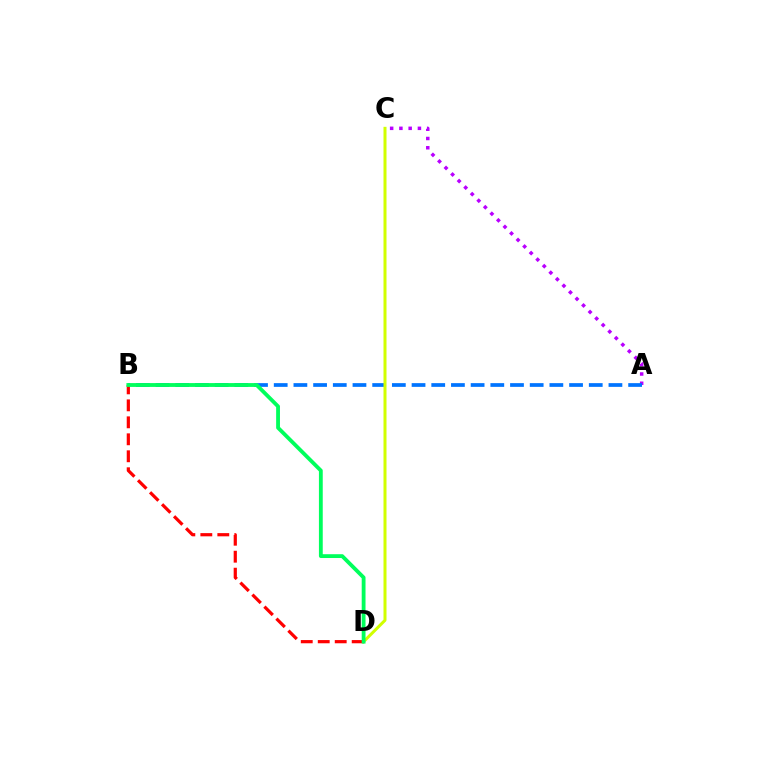{('A', 'C'): [{'color': '#b900ff', 'line_style': 'dotted', 'thickness': 2.52}], ('A', 'B'): [{'color': '#0074ff', 'line_style': 'dashed', 'thickness': 2.67}], ('C', 'D'): [{'color': '#d1ff00', 'line_style': 'solid', 'thickness': 2.17}], ('B', 'D'): [{'color': '#ff0000', 'line_style': 'dashed', 'thickness': 2.31}, {'color': '#00ff5c', 'line_style': 'solid', 'thickness': 2.75}]}